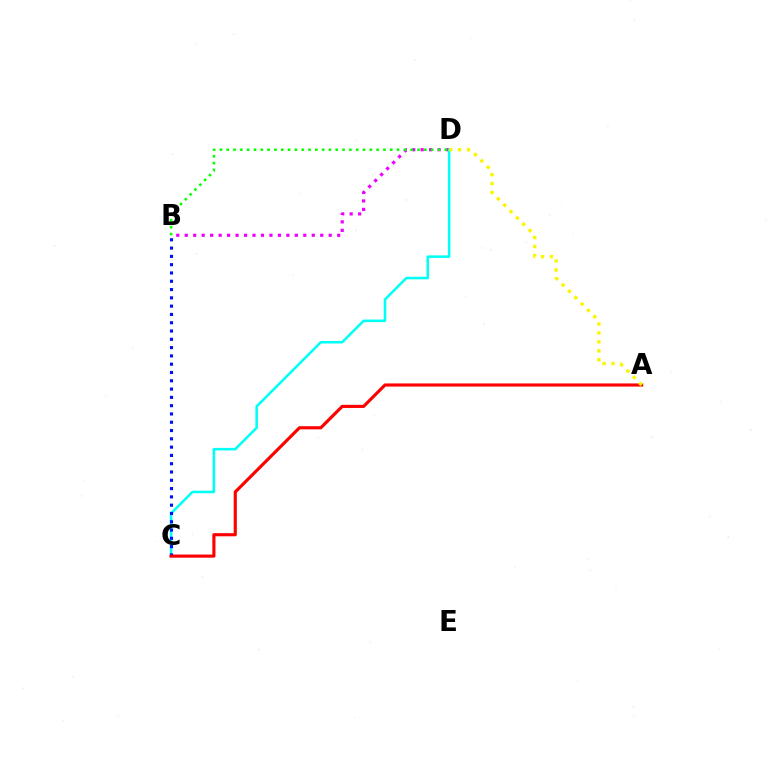{('B', 'D'): [{'color': '#ee00ff', 'line_style': 'dotted', 'thickness': 2.3}, {'color': '#08ff00', 'line_style': 'dotted', 'thickness': 1.85}], ('C', 'D'): [{'color': '#00fff6', 'line_style': 'solid', 'thickness': 1.84}], ('B', 'C'): [{'color': '#0010ff', 'line_style': 'dotted', 'thickness': 2.25}], ('A', 'C'): [{'color': '#ff0000', 'line_style': 'solid', 'thickness': 2.26}], ('A', 'D'): [{'color': '#fcf500', 'line_style': 'dotted', 'thickness': 2.43}]}